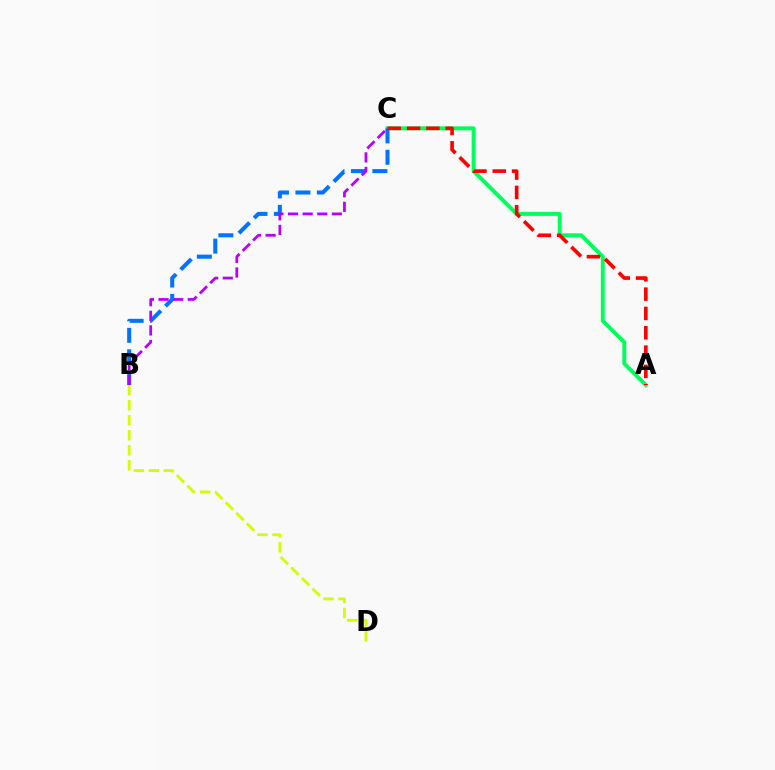{('A', 'C'): [{'color': '#00ff5c', 'line_style': 'solid', 'thickness': 2.84}, {'color': '#ff0000', 'line_style': 'dashed', 'thickness': 2.62}], ('B', 'C'): [{'color': '#0074ff', 'line_style': 'dashed', 'thickness': 2.91}, {'color': '#b900ff', 'line_style': 'dashed', 'thickness': 1.98}], ('B', 'D'): [{'color': '#d1ff00', 'line_style': 'dashed', 'thickness': 2.04}]}